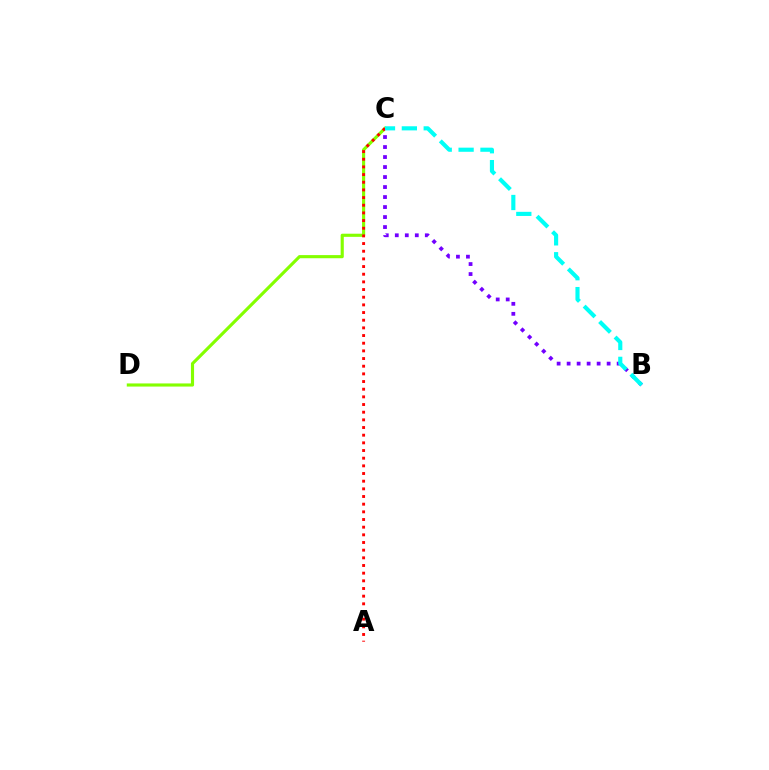{('C', 'D'): [{'color': '#84ff00', 'line_style': 'solid', 'thickness': 2.26}], ('B', 'C'): [{'color': '#7200ff', 'line_style': 'dotted', 'thickness': 2.72}, {'color': '#00fff6', 'line_style': 'dashed', 'thickness': 2.97}], ('A', 'C'): [{'color': '#ff0000', 'line_style': 'dotted', 'thickness': 2.08}]}